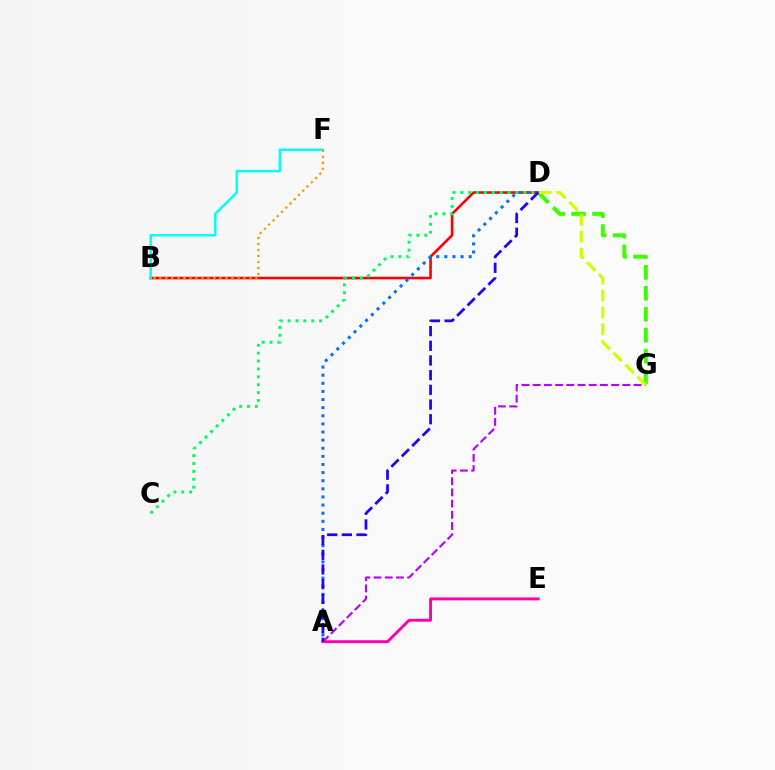{('A', 'G'): [{'color': '#b900ff', 'line_style': 'dashed', 'thickness': 1.52}], ('B', 'D'): [{'color': '#ff0000', 'line_style': 'solid', 'thickness': 1.88}], ('D', 'G'): [{'color': '#3dff00', 'line_style': 'dashed', 'thickness': 2.85}, {'color': '#d1ff00', 'line_style': 'dashed', 'thickness': 2.3}], ('C', 'D'): [{'color': '#00ff5c', 'line_style': 'dotted', 'thickness': 2.14}], ('A', 'E'): [{'color': '#ff00ac', 'line_style': 'solid', 'thickness': 2.09}], ('A', 'D'): [{'color': '#0074ff', 'line_style': 'dotted', 'thickness': 2.21}, {'color': '#2500ff', 'line_style': 'dashed', 'thickness': 1.99}], ('B', 'F'): [{'color': '#00fff6', 'line_style': 'solid', 'thickness': 1.79}, {'color': '#ff9400', 'line_style': 'dotted', 'thickness': 1.63}]}